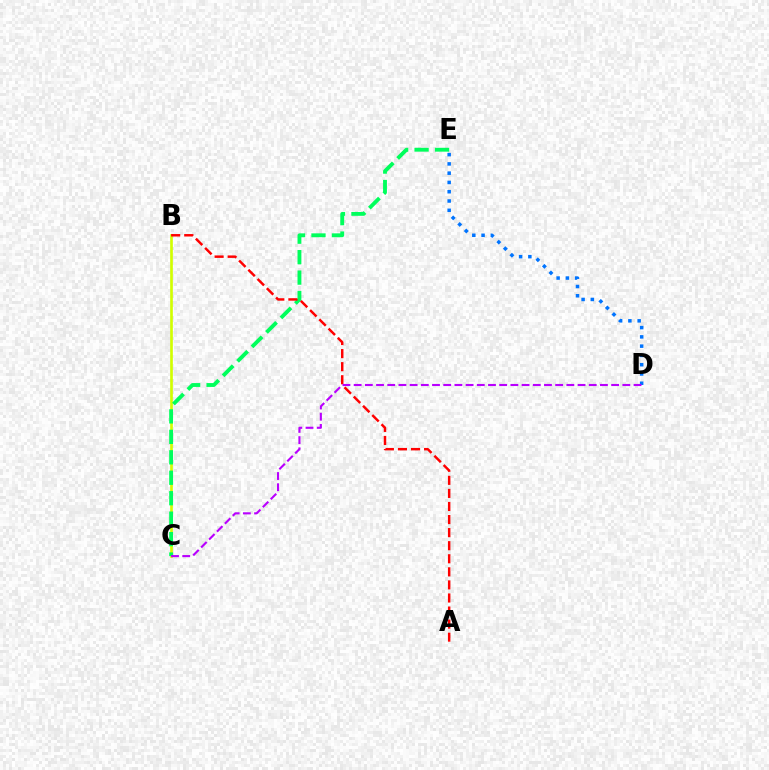{('B', 'C'): [{'color': '#d1ff00', 'line_style': 'solid', 'thickness': 1.92}], ('C', 'E'): [{'color': '#00ff5c', 'line_style': 'dashed', 'thickness': 2.78}], ('D', 'E'): [{'color': '#0074ff', 'line_style': 'dotted', 'thickness': 2.52}], ('A', 'B'): [{'color': '#ff0000', 'line_style': 'dashed', 'thickness': 1.78}], ('C', 'D'): [{'color': '#b900ff', 'line_style': 'dashed', 'thickness': 1.52}]}